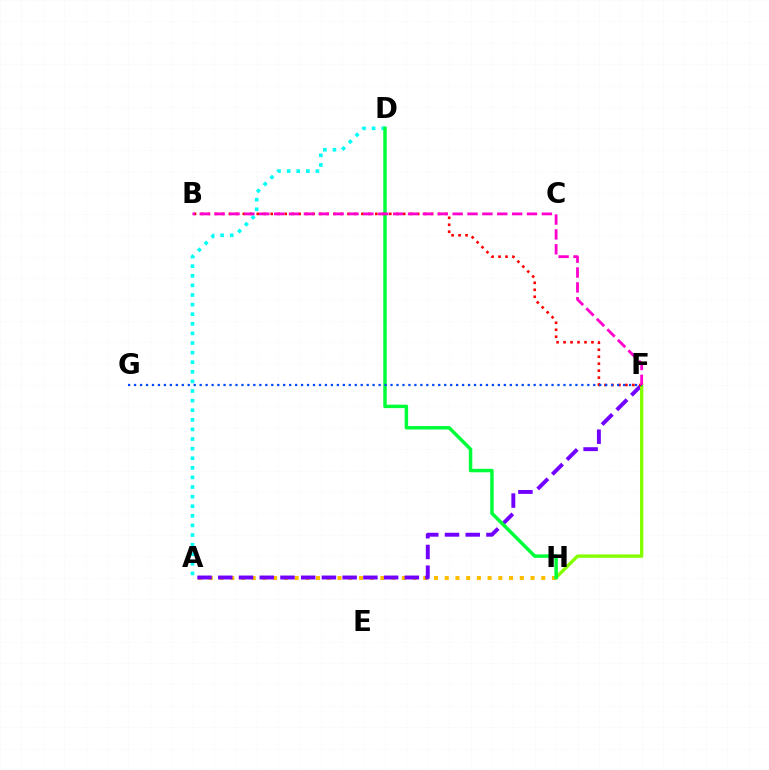{('A', 'H'): [{'color': '#ffbd00', 'line_style': 'dotted', 'thickness': 2.91}], ('A', 'F'): [{'color': '#7200ff', 'line_style': 'dashed', 'thickness': 2.82}], ('A', 'D'): [{'color': '#00fff6', 'line_style': 'dotted', 'thickness': 2.61}], ('F', 'H'): [{'color': '#84ff00', 'line_style': 'solid', 'thickness': 2.41}], ('D', 'H'): [{'color': '#00ff39', 'line_style': 'solid', 'thickness': 2.5}], ('B', 'F'): [{'color': '#ff0000', 'line_style': 'dotted', 'thickness': 1.89}, {'color': '#ff00cf', 'line_style': 'dashed', 'thickness': 2.02}], ('F', 'G'): [{'color': '#004bff', 'line_style': 'dotted', 'thickness': 1.62}]}